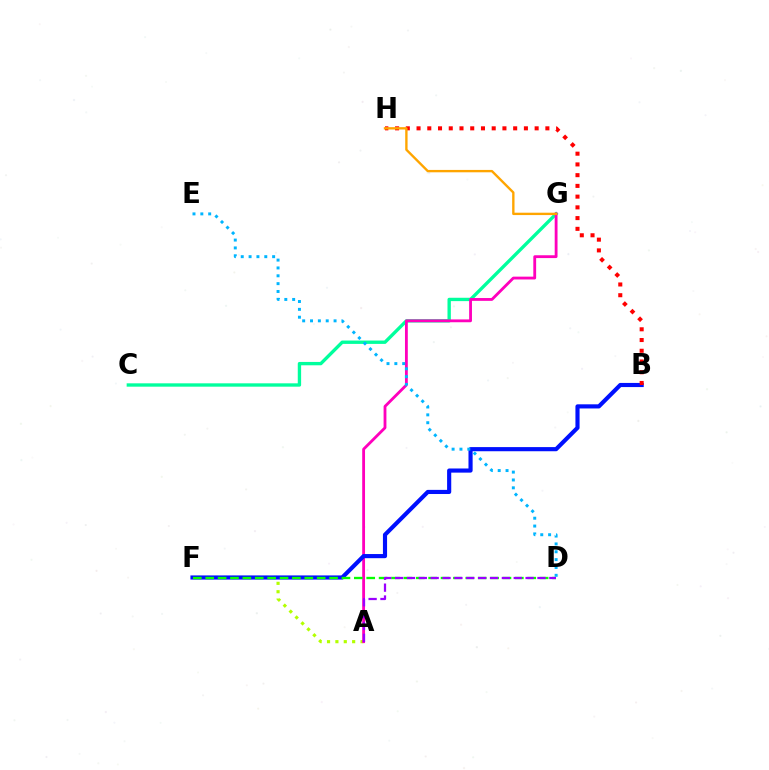{('A', 'F'): [{'color': '#b3ff00', 'line_style': 'dotted', 'thickness': 2.28}], ('C', 'G'): [{'color': '#00ff9d', 'line_style': 'solid', 'thickness': 2.42}], ('A', 'G'): [{'color': '#ff00bd', 'line_style': 'solid', 'thickness': 2.03}], ('B', 'F'): [{'color': '#0010ff', 'line_style': 'solid', 'thickness': 2.98}], ('D', 'F'): [{'color': '#08ff00', 'line_style': 'dashed', 'thickness': 1.68}], ('B', 'H'): [{'color': '#ff0000', 'line_style': 'dotted', 'thickness': 2.92}], ('G', 'H'): [{'color': '#ffa500', 'line_style': 'solid', 'thickness': 1.71}], ('A', 'D'): [{'color': '#9b00ff', 'line_style': 'dashed', 'thickness': 1.61}], ('D', 'E'): [{'color': '#00b5ff', 'line_style': 'dotted', 'thickness': 2.13}]}